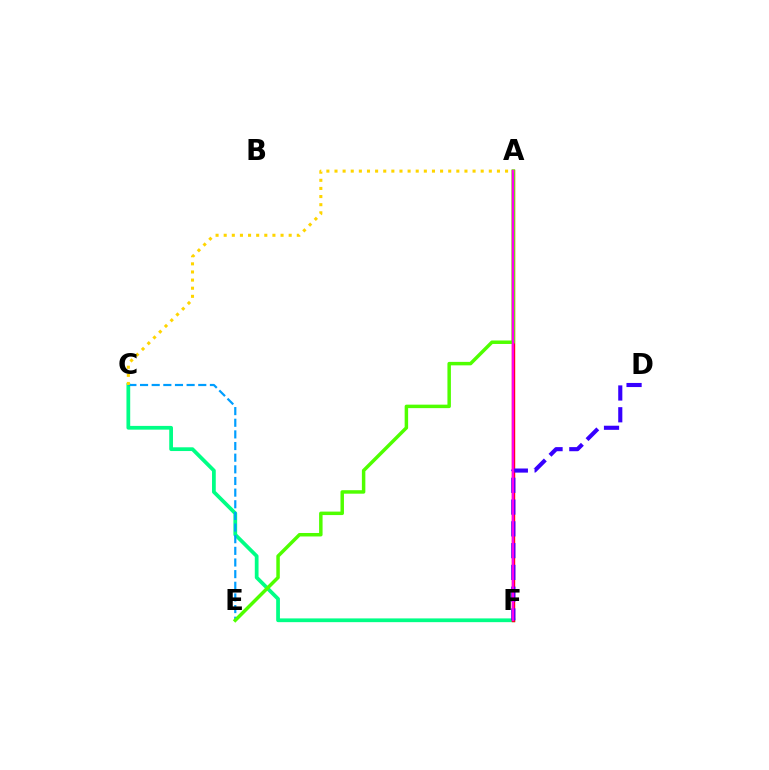{('C', 'F'): [{'color': '#00ff86', 'line_style': 'solid', 'thickness': 2.7}], ('C', 'E'): [{'color': '#009eff', 'line_style': 'dashed', 'thickness': 1.58}], ('A', 'F'): [{'color': '#ff0000', 'line_style': 'solid', 'thickness': 2.45}, {'color': '#ff00ed', 'line_style': 'solid', 'thickness': 1.7}], ('A', 'E'): [{'color': '#4fff00', 'line_style': 'solid', 'thickness': 2.5}], ('D', 'F'): [{'color': '#3700ff', 'line_style': 'dashed', 'thickness': 2.96}], ('A', 'C'): [{'color': '#ffd500', 'line_style': 'dotted', 'thickness': 2.21}]}